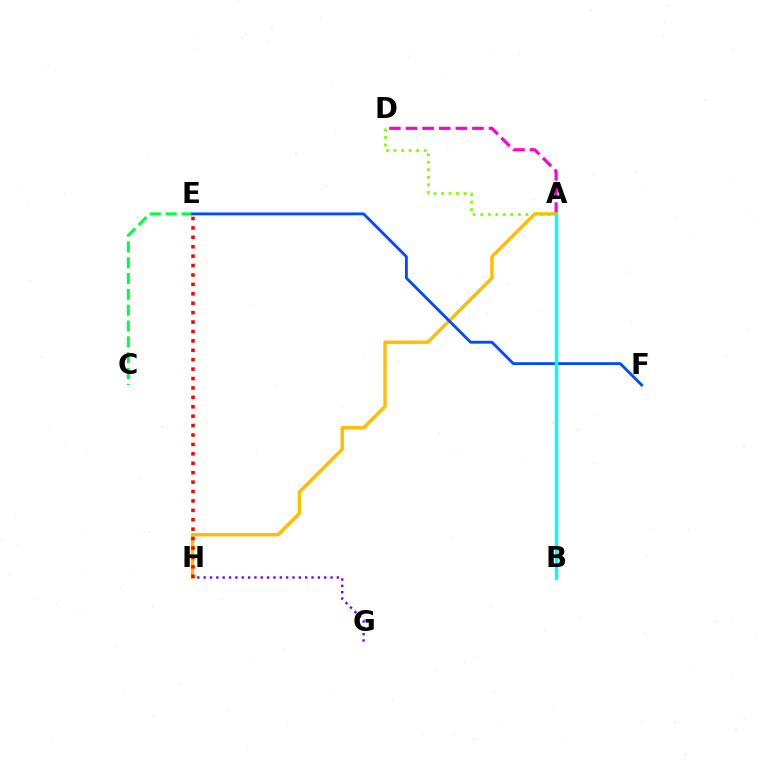{('A', 'D'): [{'color': '#ff00cf', 'line_style': 'dashed', 'thickness': 2.26}, {'color': '#84ff00', 'line_style': 'dotted', 'thickness': 2.05}], ('C', 'E'): [{'color': '#00ff39', 'line_style': 'dashed', 'thickness': 2.15}], ('G', 'H'): [{'color': '#7200ff', 'line_style': 'dotted', 'thickness': 1.72}], ('A', 'H'): [{'color': '#ffbd00', 'line_style': 'solid', 'thickness': 2.44}], ('E', 'F'): [{'color': '#004bff', 'line_style': 'solid', 'thickness': 2.04}], ('A', 'B'): [{'color': '#00fff6', 'line_style': 'solid', 'thickness': 2.45}], ('E', 'H'): [{'color': '#ff0000', 'line_style': 'dotted', 'thickness': 2.56}]}